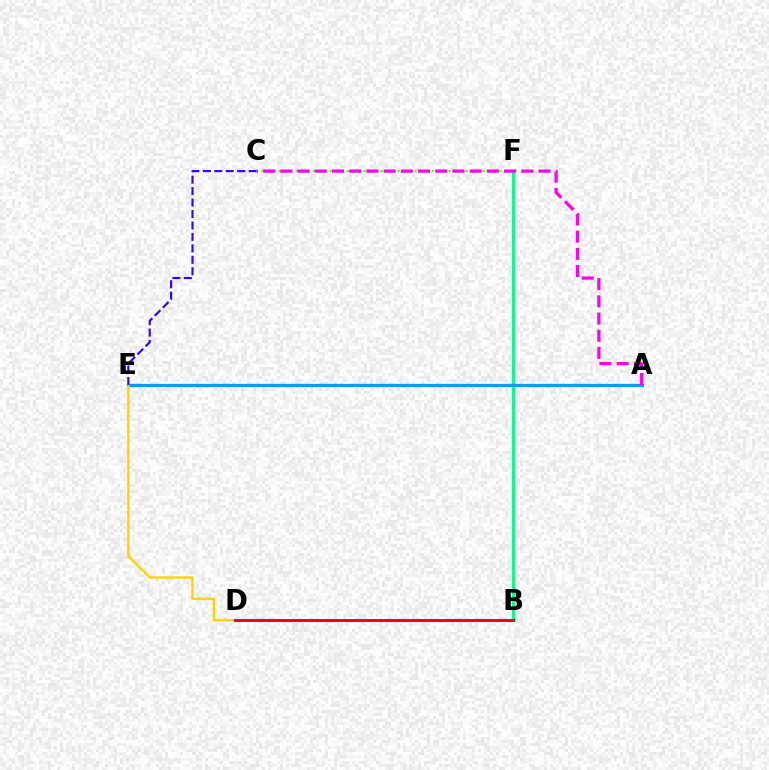{('C', 'F'): [{'color': '#4fff00', 'line_style': 'dotted', 'thickness': 1.54}], ('B', 'F'): [{'color': '#00ff86', 'line_style': 'solid', 'thickness': 2.1}], ('A', 'E'): [{'color': '#009eff', 'line_style': 'solid', 'thickness': 2.36}], ('D', 'E'): [{'color': '#ffd500', 'line_style': 'solid', 'thickness': 1.72}], ('C', 'E'): [{'color': '#3700ff', 'line_style': 'dashed', 'thickness': 1.56}], ('B', 'D'): [{'color': '#ff0000', 'line_style': 'solid', 'thickness': 2.13}], ('A', 'C'): [{'color': '#ff00ed', 'line_style': 'dashed', 'thickness': 2.34}]}